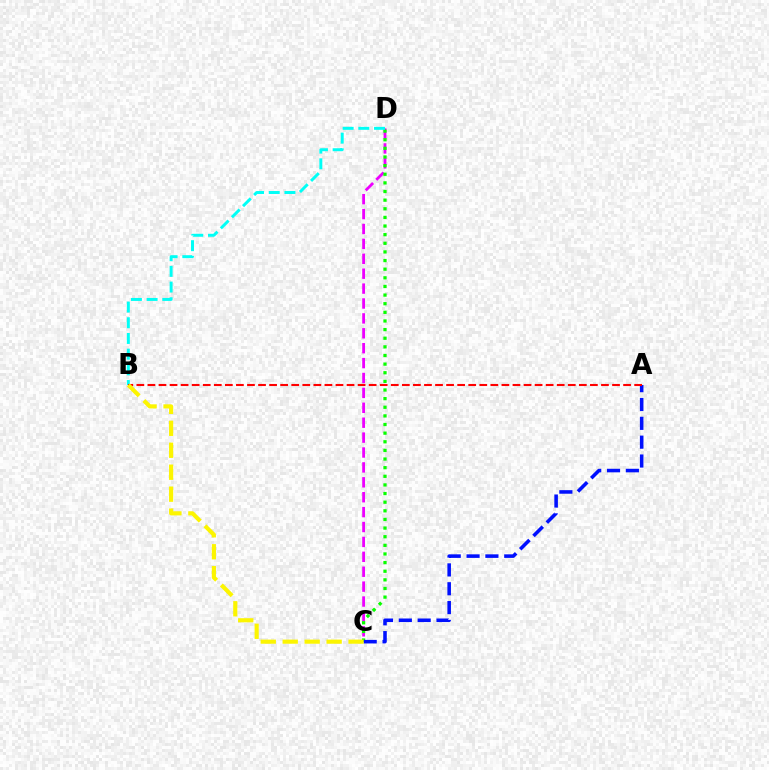{('C', 'D'): [{'color': '#ee00ff', 'line_style': 'dashed', 'thickness': 2.02}, {'color': '#08ff00', 'line_style': 'dotted', 'thickness': 2.34}], ('A', 'C'): [{'color': '#0010ff', 'line_style': 'dashed', 'thickness': 2.56}], ('B', 'D'): [{'color': '#00fff6', 'line_style': 'dashed', 'thickness': 2.13}], ('A', 'B'): [{'color': '#ff0000', 'line_style': 'dashed', 'thickness': 1.5}], ('B', 'C'): [{'color': '#fcf500', 'line_style': 'dashed', 'thickness': 2.98}]}